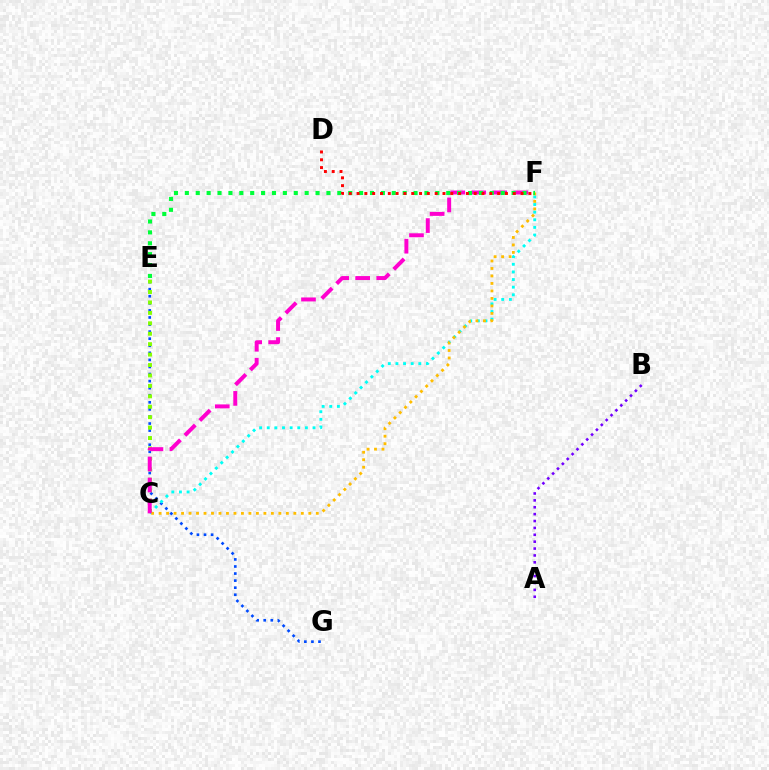{('A', 'B'): [{'color': '#7200ff', 'line_style': 'dotted', 'thickness': 1.87}], ('E', 'G'): [{'color': '#004bff', 'line_style': 'dotted', 'thickness': 1.92}], ('C', 'F'): [{'color': '#00fff6', 'line_style': 'dotted', 'thickness': 2.07}, {'color': '#ffbd00', 'line_style': 'dotted', 'thickness': 2.03}, {'color': '#ff00cf', 'line_style': 'dashed', 'thickness': 2.85}], ('C', 'E'): [{'color': '#84ff00', 'line_style': 'dotted', 'thickness': 2.83}], ('E', 'F'): [{'color': '#00ff39', 'line_style': 'dotted', 'thickness': 2.96}], ('D', 'F'): [{'color': '#ff0000', 'line_style': 'dotted', 'thickness': 2.12}]}